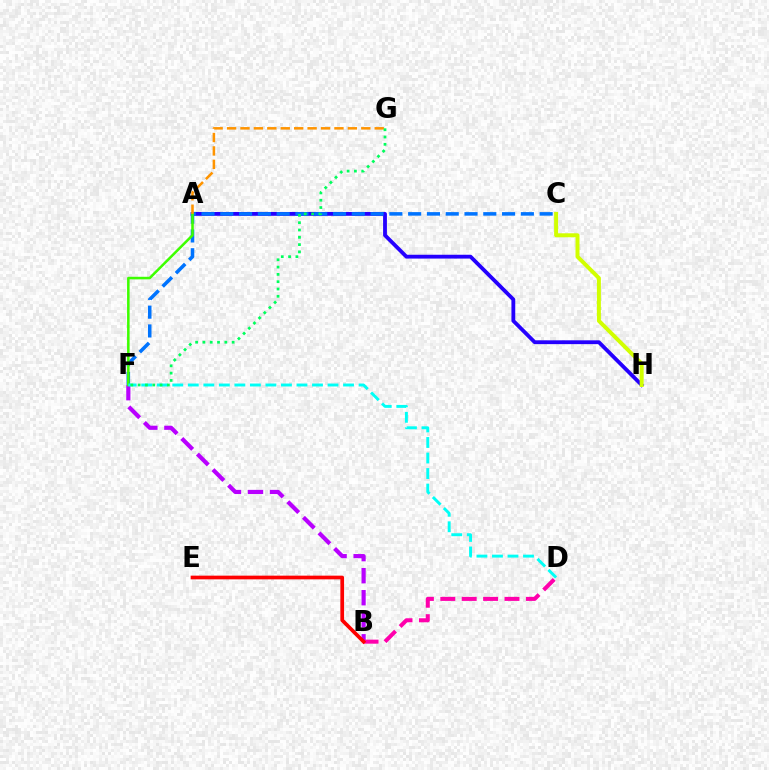{('B', 'F'): [{'color': '#b900ff', 'line_style': 'dashed', 'thickness': 2.99}], ('A', 'H'): [{'color': '#2500ff', 'line_style': 'solid', 'thickness': 2.75}], ('C', 'F'): [{'color': '#0074ff', 'line_style': 'dashed', 'thickness': 2.55}], ('A', 'F'): [{'color': '#3dff00', 'line_style': 'solid', 'thickness': 1.83}], ('D', 'F'): [{'color': '#00fff6', 'line_style': 'dashed', 'thickness': 2.11}], ('B', 'D'): [{'color': '#ff00ac', 'line_style': 'dashed', 'thickness': 2.91}], ('C', 'H'): [{'color': '#d1ff00', 'line_style': 'solid', 'thickness': 2.86}], ('A', 'G'): [{'color': '#ff9400', 'line_style': 'dashed', 'thickness': 1.82}], ('F', 'G'): [{'color': '#00ff5c', 'line_style': 'dotted', 'thickness': 1.99}], ('B', 'E'): [{'color': '#ff0000', 'line_style': 'solid', 'thickness': 2.66}]}